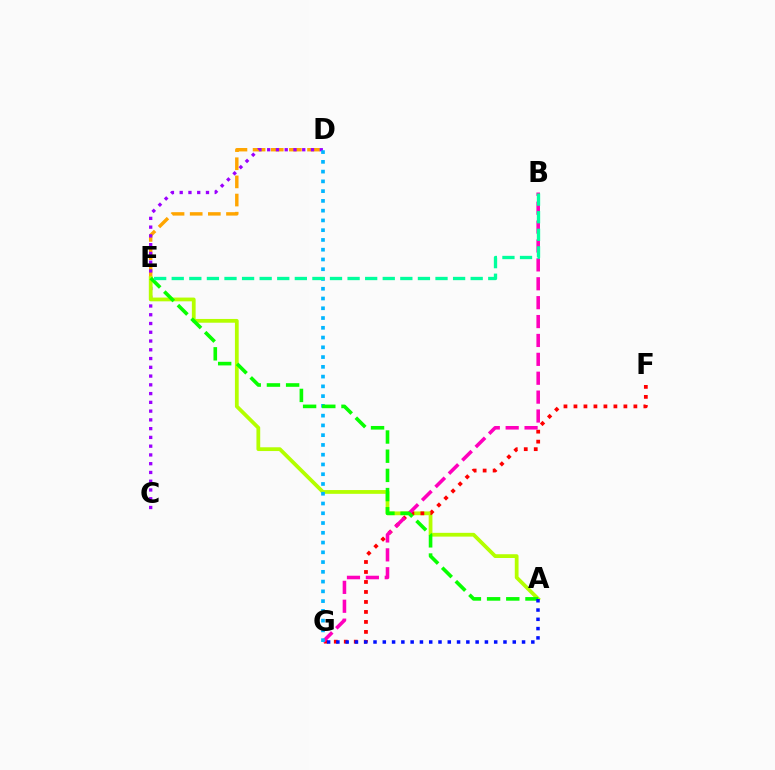{('D', 'E'): [{'color': '#ffa500', 'line_style': 'dashed', 'thickness': 2.47}], ('C', 'D'): [{'color': '#9b00ff', 'line_style': 'dotted', 'thickness': 2.38}], ('A', 'E'): [{'color': '#b3ff00', 'line_style': 'solid', 'thickness': 2.71}, {'color': '#08ff00', 'line_style': 'dashed', 'thickness': 2.61}], ('F', 'G'): [{'color': '#ff0000', 'line_style': 'dotted', 'thickness': 2.71}], ('B', 'G'): [{'color': '#ff00bd', 'line_style': 'dashed', 'thickness': 2.57}], ('D', 'G'): [{'color': '#00b5ff', 'line_style': 'dotted', 'thickness': 2.65}], ('B', 'E'): [{'color': '#00ff9d', 'line_style': 'dashed', 'thickness': 2.39}], ('A', 'G'): [{'color': '#0010ff', 'line_style': 'dotted', 'thickness': 2.52}]}